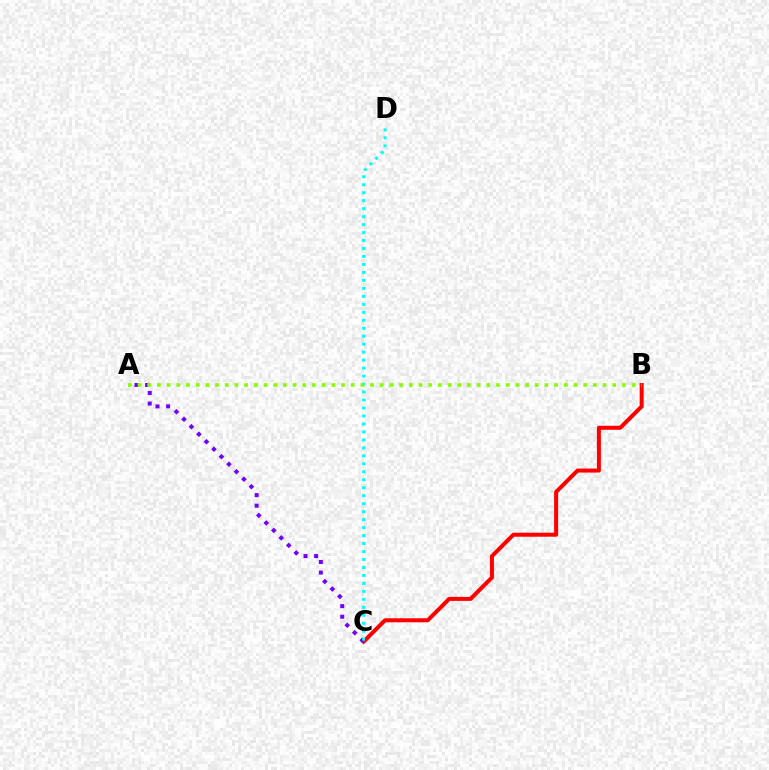{('B', 'C'): [{'color': '#ff0000', 'line_style': 'solid', 'thickness': 2.88}], ('A', 'C'): [{'color': '#7200ff', 'line_style': 'dotted', 'thickness': 2.88}], ('C', 'D'): [{'color': '#00fff6', 'line_style': 'dotted', 'thickness': 2.17}], ('A', 'B'): [{'color': '#84ff00', 'line_style': 'dotted', 'thickness': 2.63}]}